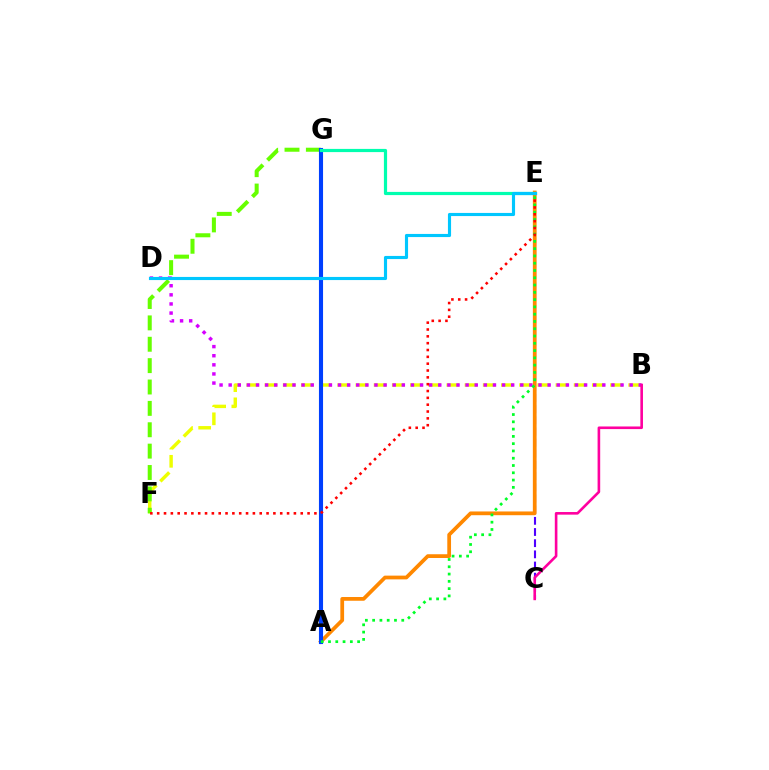{('B', 'F'): [{'color': '#eeff00', 'line_style': 'dashed', 'thickness': 2.47}], ('F', 'G'): [{'color': '#66ff00', 'line_style': 'dashed', 'thickness': 2.9}], ('C', 'E'): [{'color': '#4f00ff', 'line_style': 'dashed', 'thickness': 1.52}], ('B', 'D'): [{'color': '#d600ff', 'line_style': 'dotted', 'thickness': 2.48}], ('A', 'E'): [{'color': '#ff8800', 'line_style': 'solid', 'thickness': 2.7}, {'color': '#00ff27', 'line_style': 'dotted', 'thickness': 1.98}], ('A', 'G'): [{'color': '#003fff', 'line_style': 'solid', 'thickness': 2.95}], ('B', 'C'): [{'color': '#ff00a0', 'line_style': 'solid', 'thickness': 1.88}], ('E', 'G'): [{'color': '#00ffaf', 'line_style': 'solid', 'thickness': 2.3}], ('E', 'F'): [{'color': '#ff0000', 'line_style': 'dotted', 'thickness': 1.86}], ('D', 'E'): [{'color': '#00c7ff', 'line_style': 'solid', 'thickness': 2.26}]}